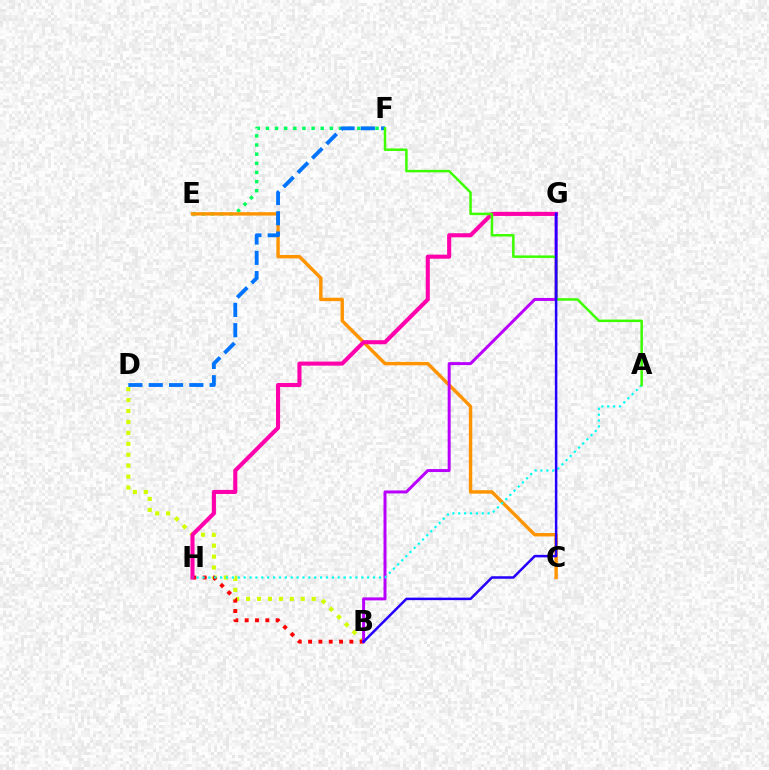{('E', 'F'): [{'color': '#00ff5c', 'line_style': 'dotted', 'thickness': 2.48}], ('C', 'E'): [{'color': '#ff9400', 'line_style': 'solid', 'thickness': 2.45}], ('B', 'D'): [{'color': '#d1ff00', 'line_style': 'dotted', 'thickness': 2.97}], ('B', 'H'): [{'color': '#ff0000', 'line_style': 'dotted', 'thickness': 2.8}], ('G', 'H'): [{'color': '#ff00ac', 'line_style': 'solid', 'thickness': 2.94}], ('B', 'G'): [{'color': '#b900ff', 'line_style': 'solid', 'thickness': 2.14}, {'color': '#2500ff', 'line_style': 'solid', 'thickness': 1.81}], ('D', 'F'): [{'color': '#0074ff', 'line_style': 'dashed', 'thickness': 2.76}], ('A', 'H'): [{'color': '#00fff6', 'line_style': 'dotted', 'thickness': 1.6}], ('A', 'F'): [{'color': '#3dff00', 'line_style': 'solid', 'thickness': 1.8}]}